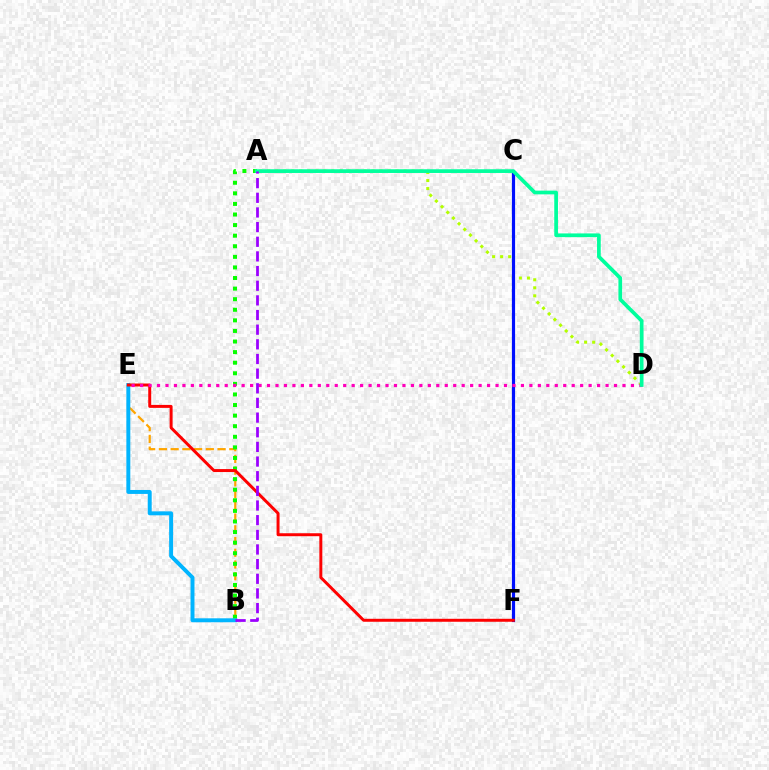{('A', 'D'): [{'color': '#b3ff00', 'line_style': 'dotted', 'thickness': 2.18}, {'color': '#00ff9d', 'line_style': 'solid', 'thickness': 2.67}], ('B', 'E'): [{'color': '#ffa500', 'line_style': 'dashed', 'thickness': 1.59}, {'color': '#00b5ff', 'line_style': 'solid', 'thickness': 2.84}], ('A', 'B'): [{'color': '#08ff00', 'line_style': 'dotted', 'thickness': 2.88}, {'color': '#9b00ff', 'line_style': 'dashed', 'thickness': 1.99}], ('C', 'F'): [{'color': '#0010ff', 'line_style': 'solid', 'thickness': 2.29}], ('E', 'F'): [{'color': '#ff0000', 'line_style': 'solid', 'thickness': 2.14}], ('D', 'E'): [{'color': '#ff00bd', 'line_style': 'dotted', 'thickness': 2.3}]}